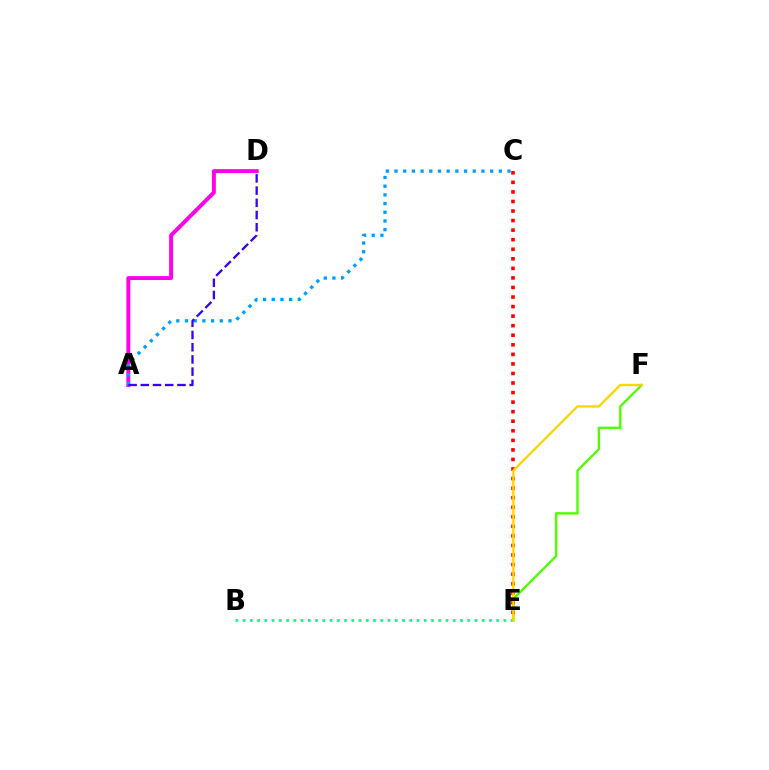{('A', 'D'): [{'color': '#ff00ed', 'line_style': 'solid', 'thickness': 2.83}, {'color': '#3700ff', 'line_style': 'dashed', 'thickness': 1.66}], ('E', 'F'): [{'color': '#4fff00', 'line_style': 'solid', 'thickness': 1.7}, {'color': '#ffd500', 'line_style': 'solid', 'thickness': 1.67}], ('B', 'E'): [{'color': '#00ff86', 'line_style': 'dotted', 'thickness': 1.97}], ('C', 'E'): [{'color': '#ff0000', 'line_style': 'dotted', 'thickness': 2.6}], ('A', 'C'): [{'color': '#009eff', 'line_style': 'dotted', 'thickness': 2.36}]}